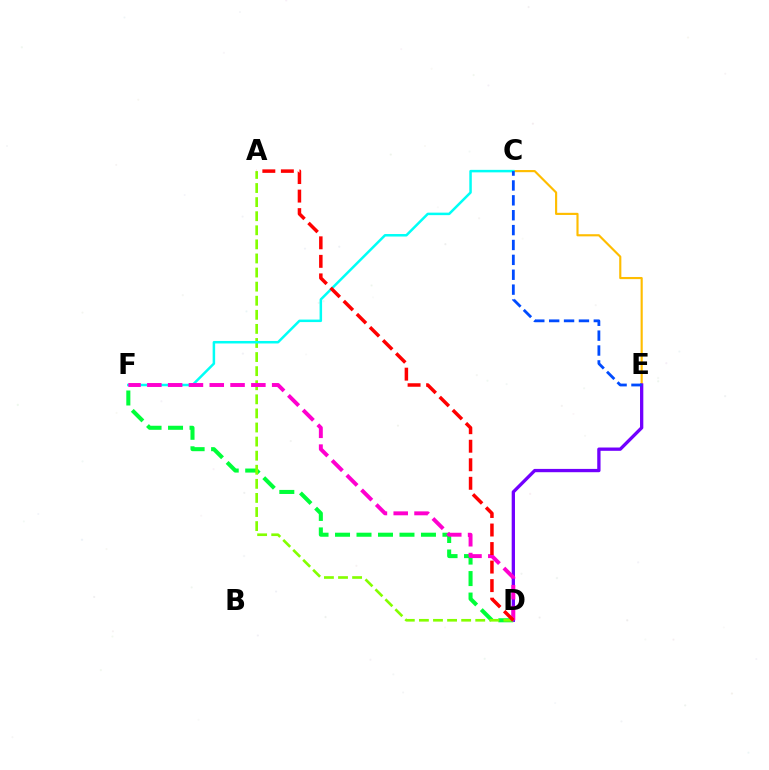{('C', 'E'): [{'color': '#ffbd00', 'line_style': 'solid', 'thickness': 1.55}, {'color': '#004bff', 'line_style': 'dashed', 'thickness': 2.02}], ('D', 'F'): [{'color': '#00ff39', 'line_style': 'dashed', 'thickness': 2.92}, {'color': '#ff00cf', 'line_style': 'dashed', 'thickness': 2.83}], ('D', 'E'): [{'color': '#7200ff', 'line_style': 'solid', 'thickness': 2.38}], ('A', 'D'): [{'color': '#84ff00', 'line_style': 'dashed', 'thickness': 1.91}, {'color': '#ff0000', 'line_style': 'dashed', 'thickness': 2.52}], ('C', 'F'): [{'color': '#00fff6', 'line_style': 'solid', 'thickness': 1.8}]}